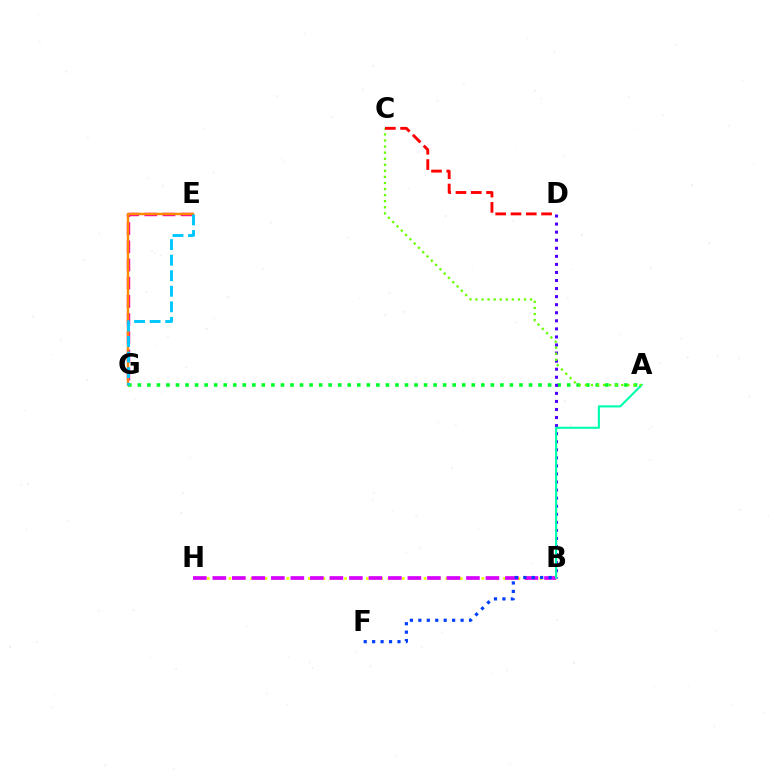{('E', 'G'): [{'color': '#ff00a0', 'line_style': 'dashed', 'thickness': 2.47}, {'color': '#ff8800', 'line_style': 'solid', 'thickness': 1.75}, {'color': '#00c7ff', 'line_style': 'dashed', 'thickness': 2.11}], ('B', 'H'): [{'color': '#eeff00', 'line_style': 'dotted', 'thickness': 1.96}, {'color': '#d600ff', 'line_style': 'dashed', 'thickness': 2.65}], ('A', 'G'): [{'color': '#00ff27', 'line_style': 'dotted', 'thickness': 2.59}], ('B', 'D'): [{'color': '#4f00ff', 'line_style': 'dotted', 'thickness': 2.19}], ('A', 'B'): [{'color': '#00ffaf', 'line_style': 'solid', 'thickness': 1.54}], ('B', 'F'): [{'color': '#003fff', 'line_style': 'dotted', 'thickness': 2.3}], ('A', 'C'): [{'color': '#66ff00', 'line_style': 'dotted', 'thickness': 1.65}], ('C', 'D'): [{'color': '#ff0000', 'line_style': 'dashed', 'thickness': 2.08}]}